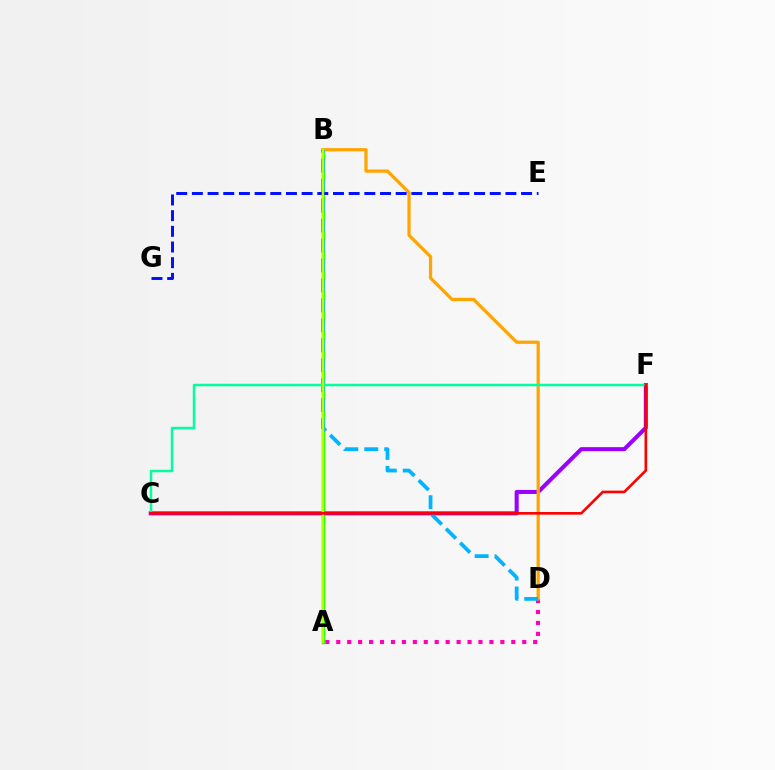{('A', 'D'): [{'color': '#ff00bd', 'line_style': 'dotted', 'thickness': 2.97}], ('A', 'B'): [{'color': '#08ff00', 'line_style': 'solid', 'thickness': 2.47}, {'color': '#b3ff00', 'line_style': 'solid', 'thickness': 1.79}], ('C', 'F'): [{'color': '#9b00ff', 'line_style': 'solid', 'thickness': 2.91}, {'color': '#00ff9d', 'line_style': 'solid', 'thickness': 1.78}, {'color': '#ff0000', 'line_style': 'solid', 'thickness': 1.89}], ('B', 'D'): [{'color': '#ffa500', 'line_style': 'solid', 'thickness': 2.34}, {'color': '#00b5ff', 'line_style': 'dashed', 'thickness': 2.71}], ('E', 'G'): [{'color': '#0010ff', 'line_style': 'dashed', 'thickness': 2.13}]}